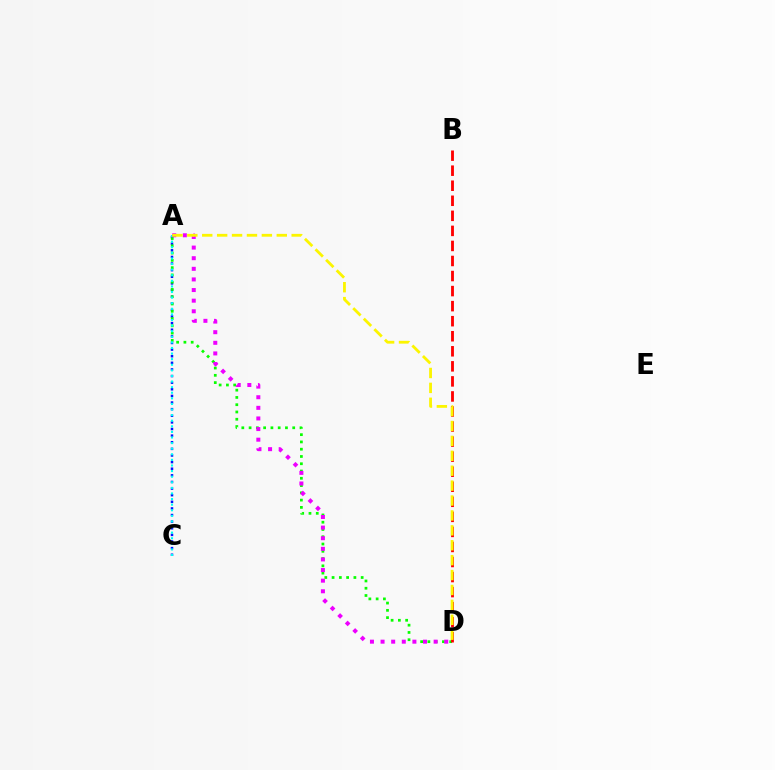{('A', 'C'): [{'color': '#0010ff', 'line_style': 'dotted', 'thickness': 1.8}, {'color': '#00fff6', 'line_style': 'dotted', 'thickness': 1.52}], ('A', 'D'): [{'color': '#08ff00', 'line_style': 'dotted', 'thickness': 1.98}, {'color': '#ee00ff', 'line_style': 'dotted', 'thickness': 2.88}, {'color': '#fcf500', 'line_style': 'dashed', 'thickness': 2.03}], ('B', 'D'): [{'color': '#ff0000', 'line_style': 'dashed', 'thickness': 2.04}]}